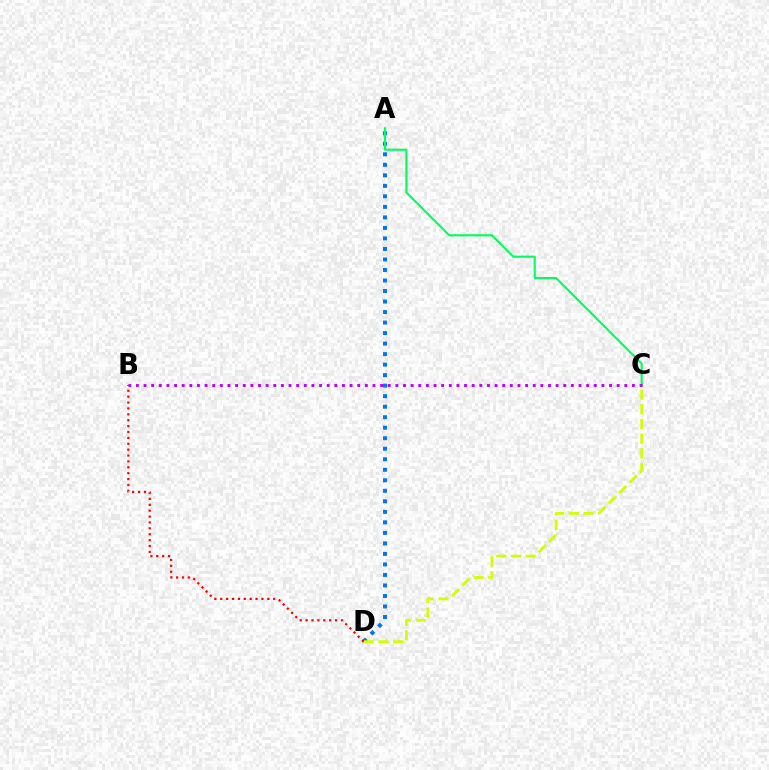{('A', 'D'): [{'color': '#0074ff', 'line_style': 'dotted', 'thickness': 2.86}], ('C', 'D'): [{'color': '#d1ff00', 'line_style': 'dashed', 'thickness': 1.99}], ('B', 'D'): [{'color': '#ff0000', 'line_style': 'dotted', 'thickness': 1.6}], ('A', 'C'): [{'color': '#00ff5c', 'line_style': 'solid', 'thickness': 1.51}], ('B', 'C'): [{'color': '#b900ff', 'line_style': 'dotted', 'thickness': 2.07}]}